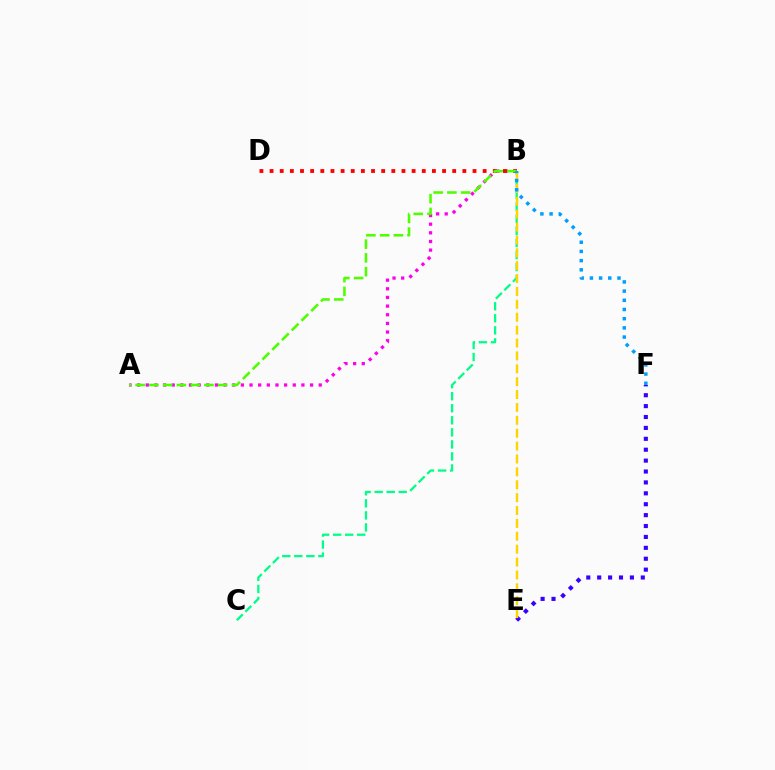{('B', 'C'): [{'color': '#00ff86', 'line_style': 'dashed', 'thickness': 1.64}], ('A', 'B'): [{'color': '#ff00ed', 'line_style': 'dotted', 'thickness': 2.35}, {'color': '#4fff00', 'line_style': 'dashed', 'thickness': 1.87}], ('E', 'F'): [{'color': '#3700ff', 'line_style': 'dotted', 'thickness': 2.96}], ('B', 'D'): [{'color': '#ff0000', 'line_style': 'dotted', 'thickness': 2.76}], ('B', 'E'): [{'color': '#ffd500', 'line_style': 'dashed', 'thickness': 1.75}], ('B', 'F'): [{'color': '#009eff', 'line_style': 'dotted', 'thickness': 2.5}]}